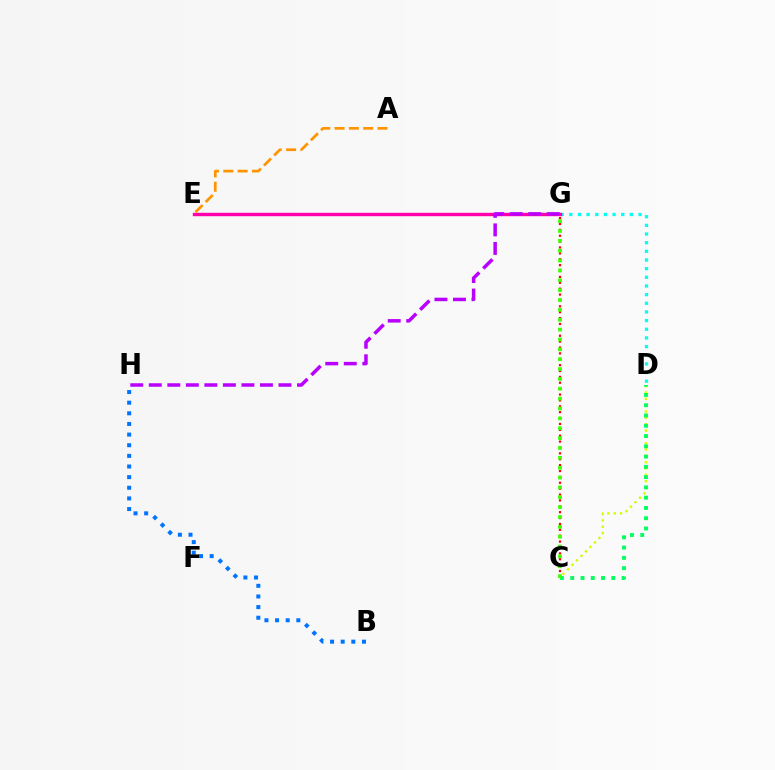{('D', 'G'): [{'color': '#00fff6', 'line_style': 'dotted', 'thickness': 2.35}], ('E', 'G'): [{'color': '#2500ff', 'line_style': 'dotted', 'thickness': 1.92}, {'color': '#ff00ac', 'line_style': 'solid', 'thickness': 2.44}], ('C', 'D'): [{'color': '#d1ff00', 'line_style': 'dotted', 'thickness': 1.72}, {'color': '#00ff5c', 'line_style': 'dotted', 'thickness': 2.79}], ('G', 'H'): [{'color': '#b900ff', 'line_style': 'dashed', 'thickness': 2.52}], ('B', 'H'): [{'color': '#0074ff', 'line_style': 'dotted', 'thickness': 2.89}], ('C', 'G'): [{'color': '#ff0000', 'line_style': 'dotted', 'thickness': 1.6}, {'color': '#3dff00', 'line_style': 'dotted', 'thickness': 2.68}], ('A', 'E'): [{'color': '#ff9400', 'line_style': 'dashed', 'thickness': 1.95}]}